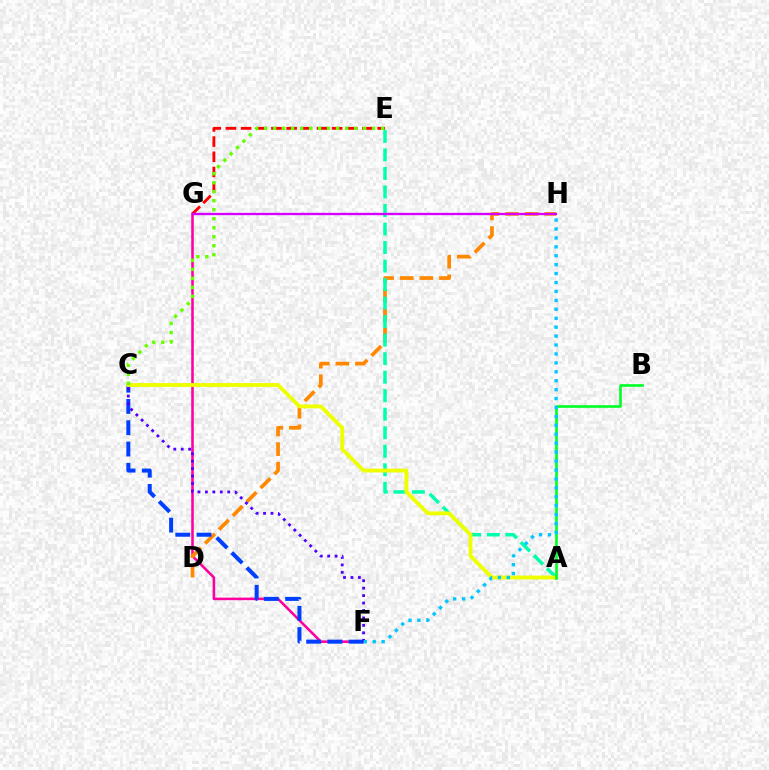{('F', 'G'): [{'color': '#ff00a0', 'line_style': 'solid', 'thickness': 1.85}], ('D', 'H'): [{'color': '#ff8800', 'line_style': 'dashed', 'thickness': 2.67}], ('A', 'E'): [{'color': '#00ffaf', 'line_style': 'dashed', 'thickness': 2.52}], ('C', 'F'): [{'color': '#003fff', 'line_style': 'dashed', 'thickness': 2.89}, {'color': '#4f00ff', 'line_style': 'dotted', 'thickness': 2.02}], ('E', 'G'): [{'color': '#ff0000', 'line_style': 'dashed', 'thickness': 2.06}], ('A', 'C'): [{'color': '#eeff00', 'line_style': 'solid', 'thickness': 2.77}], ('C', 'E'): [{'color': '#66ff00', 'line_style': 'dotted', 'thickness': 2.45}], ('A', 'B'): [{'color': '#00ff27', 'line_style': 'solid', 'thickness': 1.92}], ('G', 'H'): [{'color': '#d600ff', 'line_style': 'solid', 'thickness': 1.68}], ('F', 'H'): [{'color': '#00c7ff', 'line_style': 'dotted', 'thickness': 2.42}]}